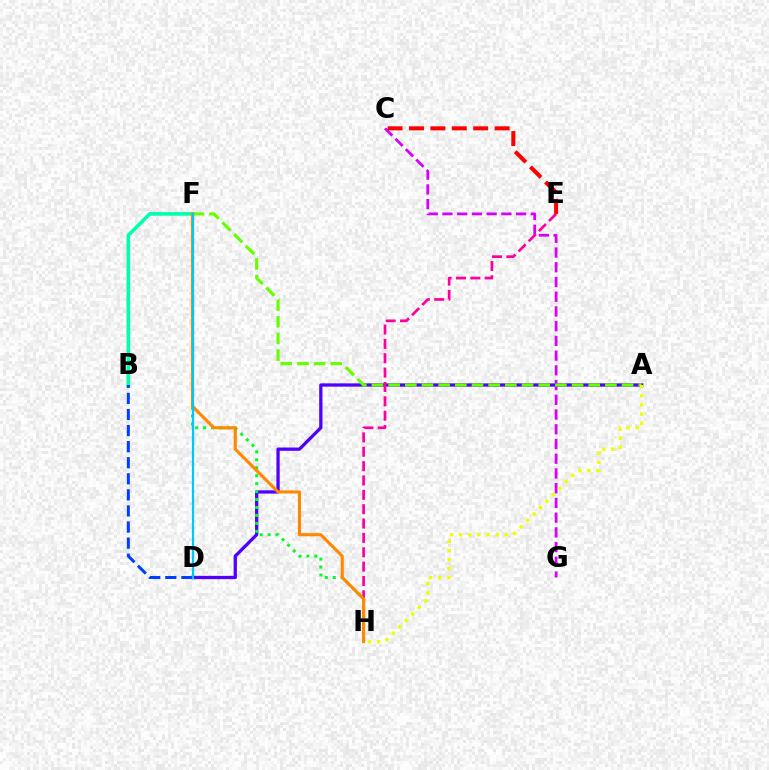{('C', 'G'): [{'color': '#d600ff', 'line_style': 'dashed', 'thickness': 2.0}], ('A', 'D'): [{'color': '#4f00ff', 'line_style': 'solid', 'thickness': 2.36}], ('B', 'F'): [{'color': '#00ffaf', 'line_style': 'solid', 'thickness': 2.6}], ('A', 'F'): [{'color': '#66ff00', 'line_style': 'dashed', 'thickness': 2.27}], ('A', 'H'): [{'color': '#eeff00', 'line_style': 'dotted', 'thickness': 2.47}], ('F', 'H'): [{'color': '#00ff27', 'line_style': 'dotted', 'thickness': 2.16}, {'color': '#ff8800', 'line_style': 'solid', 'thickness': 2.23}], ('E', 'H'): [{'color': '#ff00a0', 'line_style': 'dashed', 'thickness': 1.95}], ('B', 'D'): [{'color': '#003fff', 'line_style': 'dashed', 'thickness': 2.18}], ('C', 'E'): [{'color': '#ff0000', 'line_style': 'dashed', 'thickness': 2.91}], ('D', 'F'): [{'color': '#00c7ff', 'line_style': 'solid', 'thickness': 1.61}]}